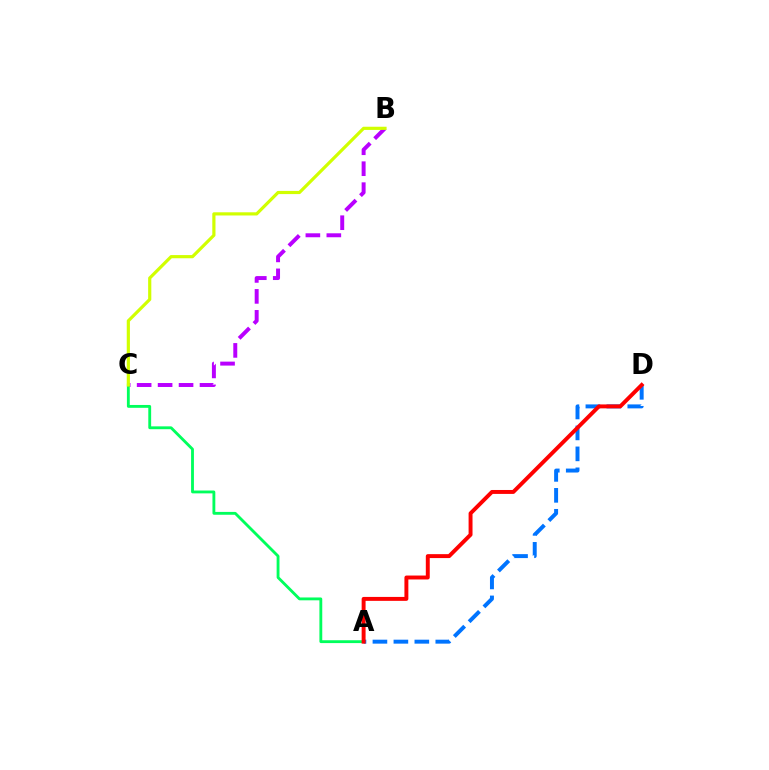{('A', 'D'): [{'color': '#0074ff', 'line_style': 'dashed', 'thickness': 2.85}, {'color': '#ff0000', 'line_style': 'solid', 'thickness': 2.83}], ('B', 'C'): [{'color': '#b900ff', 'line_style': 'dashed', 'thickness': 2.85}, {'color': '#d1ff00', 'line_style': 'solid', 'thickness': 2.29}], ('A', 'C'): [{'color': '#00ff5c', 'line_style': 'solid', 'thickness': 2.05}]}